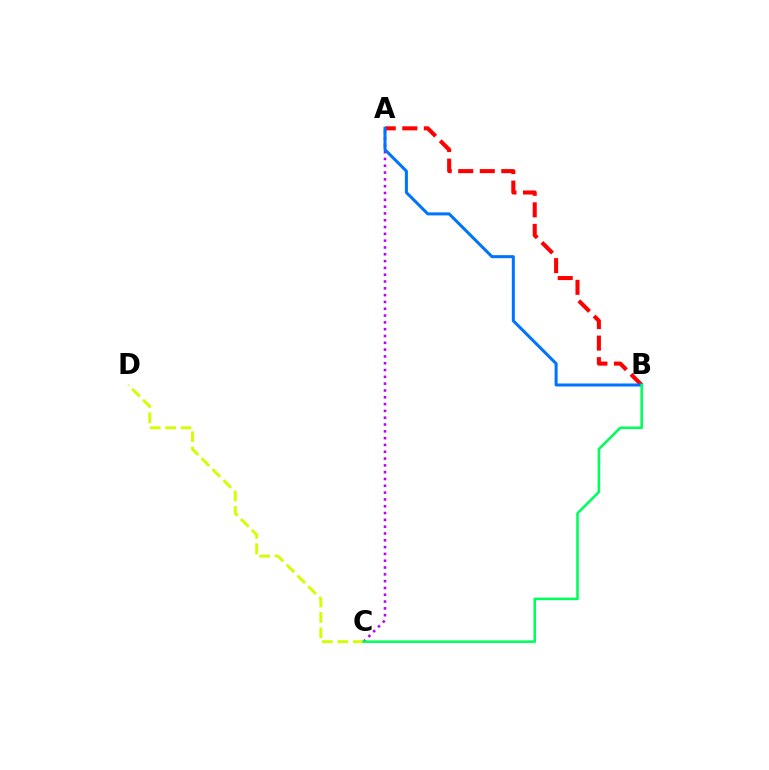{('A', 'C'): [{'color': '#b900ff', 'line_style': 'dotted', 'thickness': 1.85}], ('A', 'B'): [{'color': '#ff0000', 'line_style': 'dashed', 'thickness': 2.93}, {'color': '#0074ff', 'line_style': 'solid', 'thickness': 2.18}], ('C', 'D'): [{'color': '#d1ff00', 'line_style': 'dashed', 'thickness': 2.09}], ('B', 'C'): [{'color': '#00ff5c', 'line_style': 'solid', 'thickness': 1.85}]}